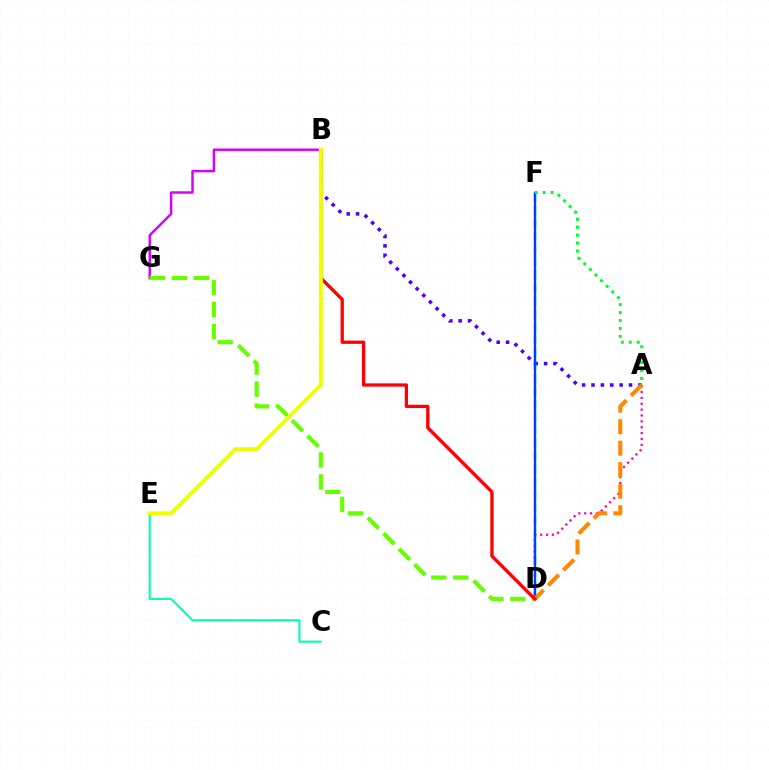{('A', 'D'): [{'color': '#ff00a0', 'line_style': 'dotted', 'thickness': 1.6}, {'color': '#ff8800', 'line_style': 'dashed', 'thickness': 2.92}], ('A', 'B'): [{'color': '#4f00ff', 'line_style': 'dotted', 'thickness': 2.55}], ('D', 'F'): [{'color': '#00c7ff', 'line_style': 'dashed', 'thickness': 1.76}, {'color': '#003fff', 'line_style': 'solid', 'thickness': 1.69}], ('B', 'G'): [{'color': '#d600ff', 'line_style': 'solid', 'thickness': 1.77}], ('C', 'E'): [{'color': '#00ffaf', 'line_style': 'solid', 'thickness': 1.5}], ('D', 'G'): [{'color': '#66ff00', 'line_style': 'dashed', 'thickness': 2.99}], ('A', 'F'): [{'color': '#00ff27', 'line_style': 'dotted', 'thickness': 2.15}], ('B', 'D'): [{'color': '#ff0000', 'line_style': 'solid', 'thickness': 2.37}], ('B', 'E'): [{'color': '#eeff00', 'line_style': 'solid', 'thickness': 2.85}]}